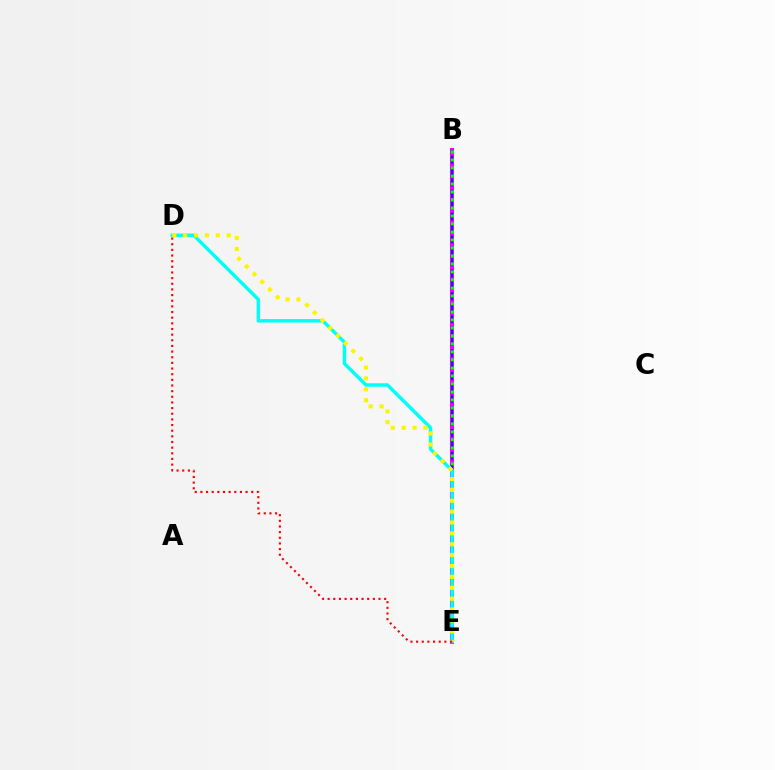{('B', 'E'): [{'color': '#ee00ff', 'line_style': 'solid', 'thickness': 2.91}, {'color': '#0010ff', 'line_style': 'dashed', 'thickness': 1.55}, {'color': '#08ff00', 'line_style': 'dotted', 'thickness': 2.17}], ('D', 'E'): [{'color': '#00fff6', 'line_style': 'solid', 'thickness': 2.49}, {'color': '#fcf500', 'line_style': 'dotted', 'thickness': 2.96}, {'color': '#ff0000', 'line_style': 'dotted', 'thickness': 1.54}]}